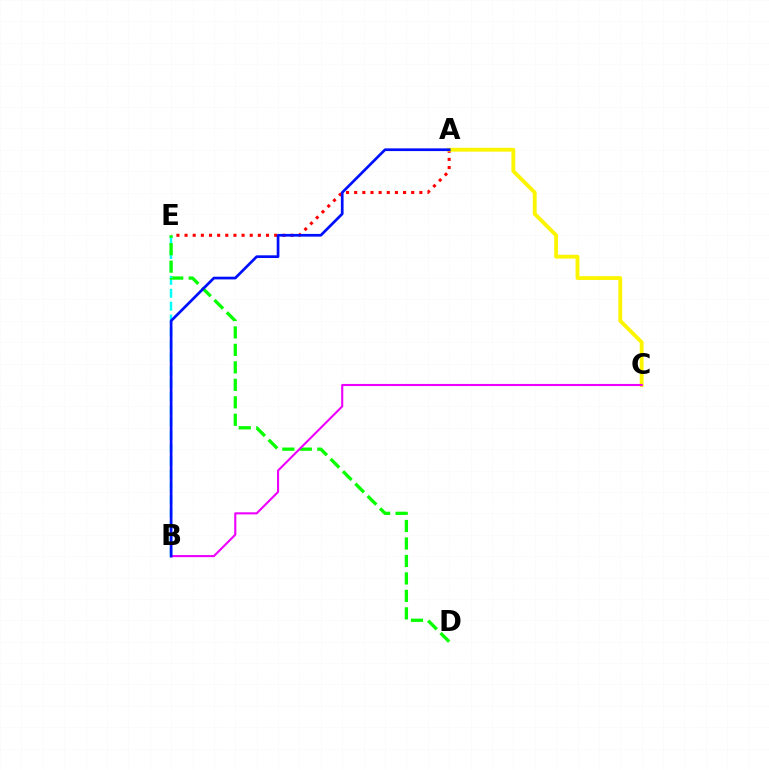{('B', 'E'): [{'color': '#00fff6', 'line_style': 'dashed', 'thickness': 1.75}], ('A', 'E'): [{'color': '#ff0000', 'line_style': 'dotted', 'thickness': 2.21}], ('D', 'E'): [{'color': '#08ff00', 'line_style': 'dashed', 'thickness': 2.37}], ('A', 'C'): [{'color': '#fcf500', 'line_style': 'solid', 'thickness': 2.77}], ('B', 'C'): [{'color': '#ee00ff', 'line_style': 'solid', 'thickness': 1.52}], ('A', 'B'): [{'color': '#0010ff', 'line_style': 'solid', 'thickness': 1.95}]}